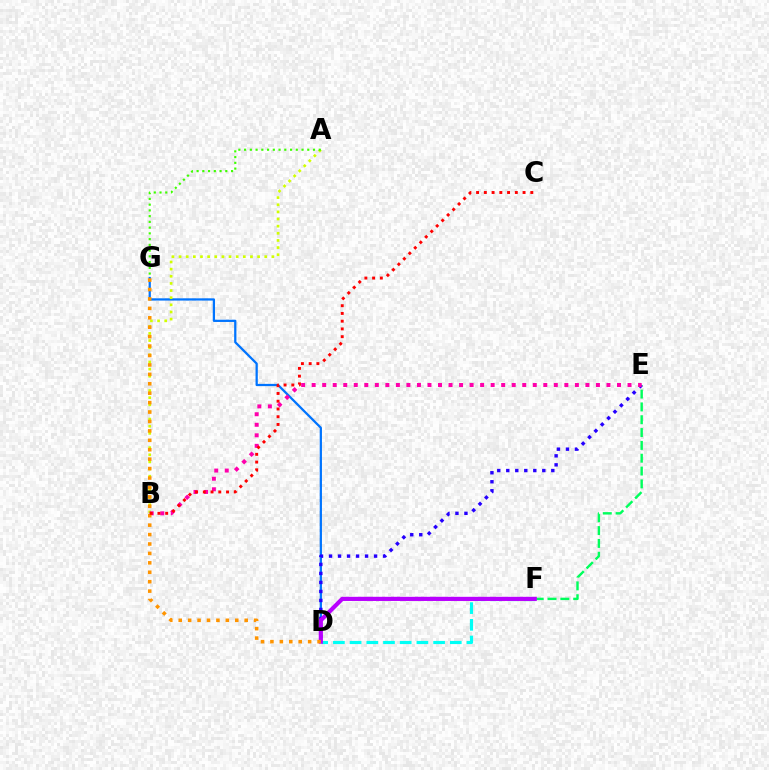{('D', 'G'): [{'color': '#0074ff', 'line_style': 'solid', 'thickness': 1.62}, {'color': '#ff9400', 'line_style': 'dotted', 'thickness': 2.56}], ('E', 'F'): [{'color': '#00ff5c', 'line_style': 'dashed', 'thickness': 1.74}], ('A', 'B'): [{'color': '#d1ff00', 'line_style': 'dotted', 'thickness': 1.94}], ('D', 'E'): [{'color': '#2500ff', 'line_style': 'dotted', 'thickness': 2.45}], ('D', 'F'): [{'color': '#00fff6', 'line_style': 'dashed', 'thickness': 2.27}, {'color': '#b900ff', 'line_style': 'solid', 'thickness': 3.0}], ('B', 'E'): [{'color': '#ff00ac', 'line_style': 'dotted', 'thickness': 2.86}], ('A', 'G'): [{'color': '#3dff00', 'line_style': 'dotted', 'thickness': 1.56}], ('B', 'C'): [{'color': '#ff0000', 'line_style': 'dotted', 'thickness': 2.1}]}